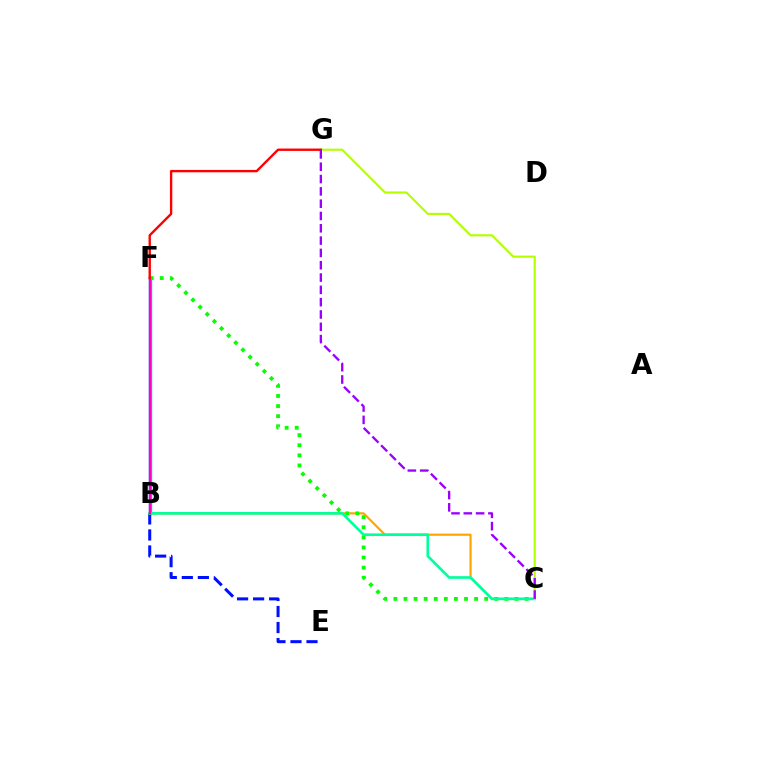{('B', 'F'): [{'color': '#00b5ff', 'line_style': 'solid', 'thickness': 2.48}, {'color': '#ff00bd', 'line_style': 'solid', 'thickness': 1.7}], ('B', 'E'): [{'color': '#0010ff', 'line_style': 'dashed', 'thickness': 2.18}], ('B', 'C'): [{'color': '#ffa500', 'line_style': 'solid', 'thickness': 1.57}, {'color': '#00ff9d', 'line_style': 'solid', 'thickness': 1.91}], ('C', 'F'): [{'color': '#08ff00', 'line_style': 'dotted', 'thickness': 2.74}], ('C', 'G'): [{'color': '#b3ff00', 'line_style': 'solid', 'thickness': 1.53}, {'color': '#9b00ff', 'line_style': 'dashed', 'thickness': 1.67}], ('F', 'G'): [{'color': '#ff0000', 'line_style': 'solid', 'thickness': 1.71}]}